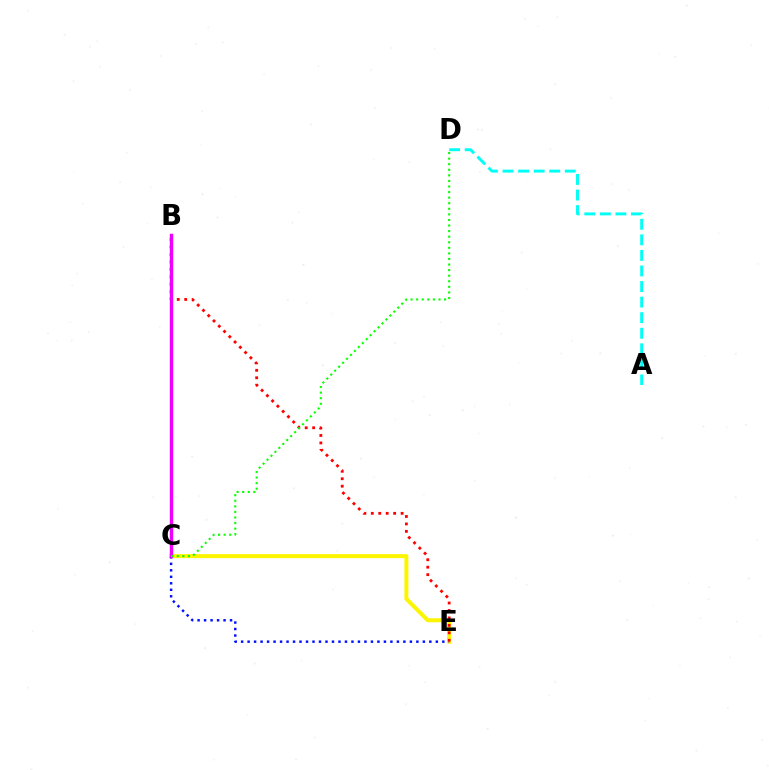{('C', 'E'): [{'color': '#fcf500', 'line_style': 'solid', 'thickness': 2.88}, {'color': '#0010ff', 'line_style': 'dotted', 'thickness': 1.76}], ('A', 'D'): [{'color': '#00fff6', 'line_style': 'dashed', 'thickness': 2.11}], ('B', 'E'): [{'color': '#ff0000', 'line_style': 'dotted', 'thickness': 2.02}], ('B', 'C'): [{'color': '#ee00ff', 'line_style': 'solid', 'thickness': 2.46}], ('C', 'D'): [{'color': '#08ff00', 'line_style': 'dotted', 'thickness': 1.51}]}